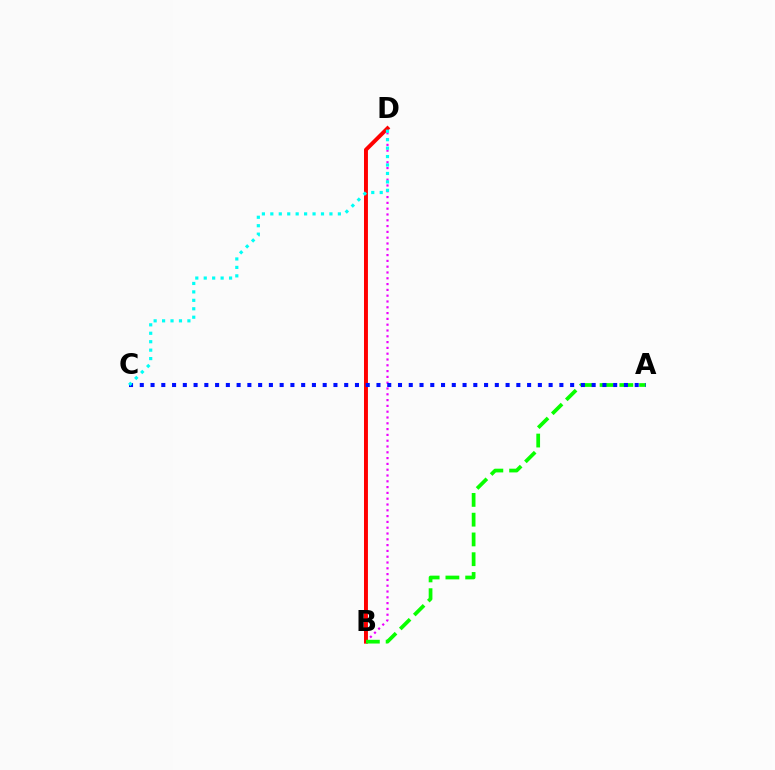{('B', 'D'): [{'color': '#ee00ff', 'line_style': 'dotted', 'thickness': 1.58}, {'color': '#fcf500', 'line_style': 'dotted', 'thickness': 1.58}, {'color': '#ff0000', 'line_style': 'solid', 'thickness': 2.83}], ('A', 'B'): [{'color': '#08ff00', 'line_style': 'dashed', 'thickness': 2.68}], ('A', 'C'): [{'color': '#0010ff', 'line_style': 'dotted', 'thickness': 2.92}], ('C', 'D'): [{'color': '#00fff6', 'line_style': 'dotted', 'thickness': 2.29}]}